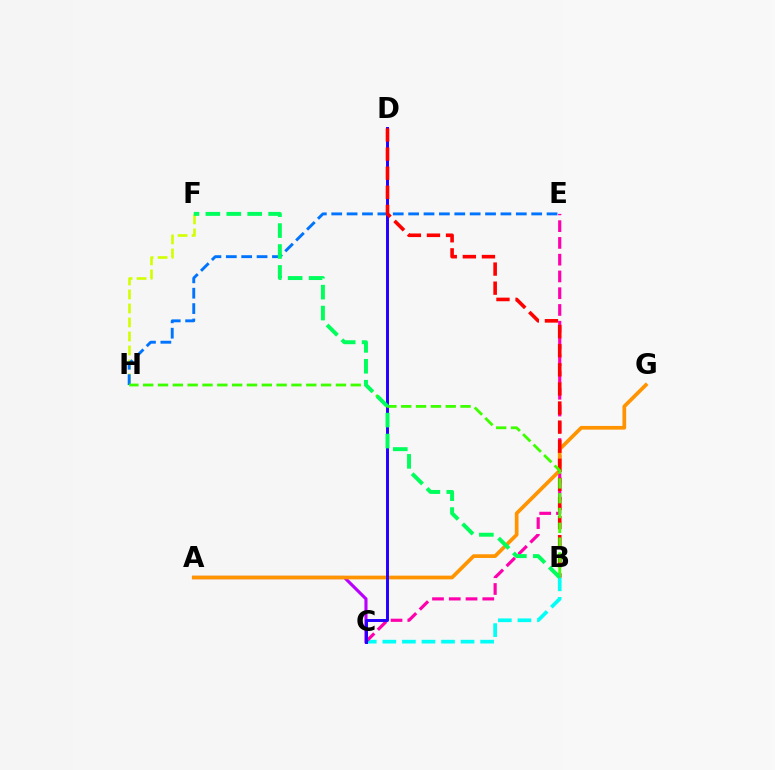{('A', 'C'): [{'color': '#b900ff', 'line_style': 'solid', 'thickness': 2.25}], ('B', 'C'): [{'color': '#00fff6', 'line_style': 'dashed', 'thickness': 2.66}], ('C', 'E'): [{'color': '#ff00ac', 'line_style': 'dashed', 'thickness': 2.28}], ('A', 'G'): [{'color': '#ff9400', 'line_style': 'solid', 'thickness': 2.67}], ('F', 'H'): [{'color': '#d1ff00', 'line_style': 'dashed', 'thickness': 1.9}], ('C', 'D'): [{'color': '#2500ff', 'line_style': 'solid', 'thickness': 2.12}], ('E', 'H'): [{'color': '#0074ff', 'line_style': 'dashed', 'thickness': 2.09}], ('B', 'D'): [{'color': '#ff0000', 'line_style': 'dashed', 'thickness': 2.59}], ('B', 'H'): [{'color': '#3dff00', 'line_style': 'dashed', 'thickness': 2.01}], ('B', 'F'): [{'color': '#00ff5c', 'line_style': 'dashed', 'thickness': 2.84}]}